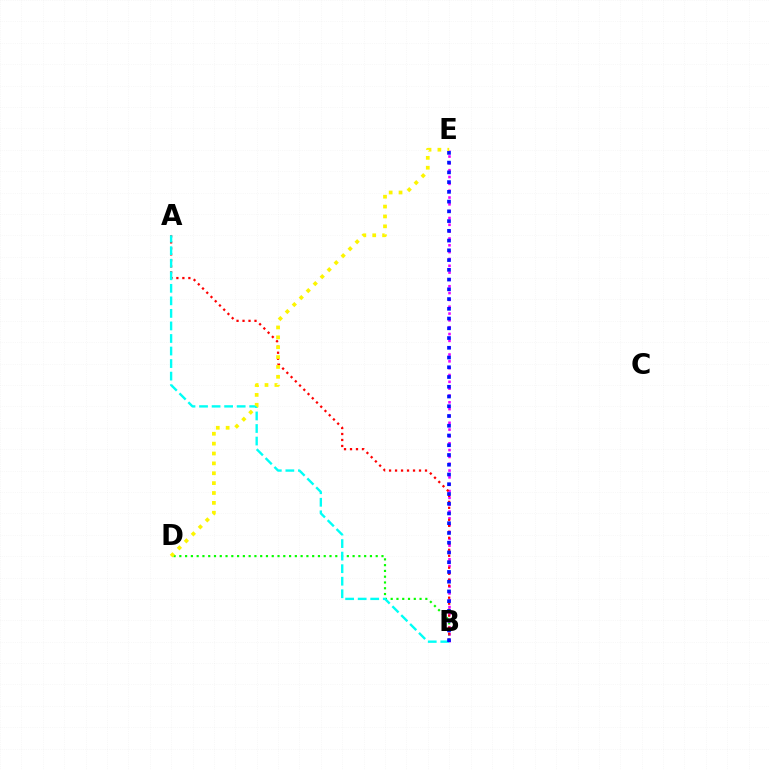{('B', 'D'): [{'color': '#08ff00', 'line_style': 'dotted', 'thickness': 1.57}], ('B', 'E'): [{'color': '#ee00ff', 'line_style': 'dotted', 'thickness': 1.85}, {'color': '#0010ff', 'line_style': 'dotted', 'thickness': 2.65}], ('A', 'B'): [{'color': '#ff0000', 'line_style': 'dotted', 'thickness': 1.63}, {'color': '#00fff6', 'line_style': 'dashed', 'thickness': 1.7}], ('D', 'E'): [{'color': '#fcf500', 'line_style': 'dotted', 'thickness': 2.68}]}